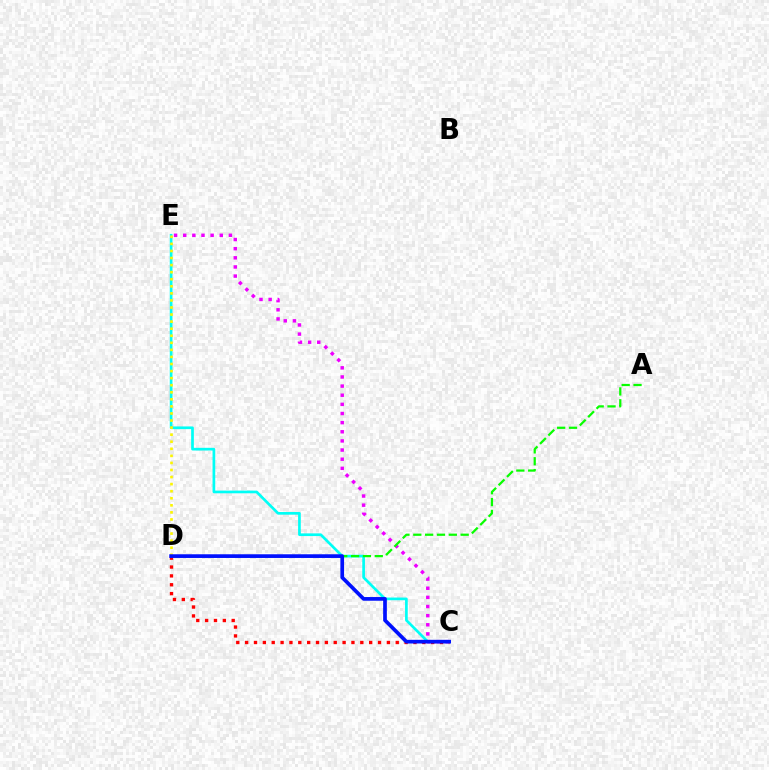{('C', 'E'): [{'color': '#00fff6', 'line_style': 'solid', 'thickness': 1.94}, {'color': '#ee00ff', 'line_style': 'dotted', 'thickness': 2.48}], ('C', 'D'): [{'color': '#ff0000', 'line_style': 'dotted', 'thickness': 2.41}, {'color': '#0010ff', 'line_style': 'solid', 'thickness': 2.66}], ('D', 'E'): [{'color': '#fcf500', 'line_style': 'dotted', 'thickness': 1.92}], ('A', 'D'): [{'color': '#08ff00', 'line_style': 'dashed', 'thickness': 1.61}]}